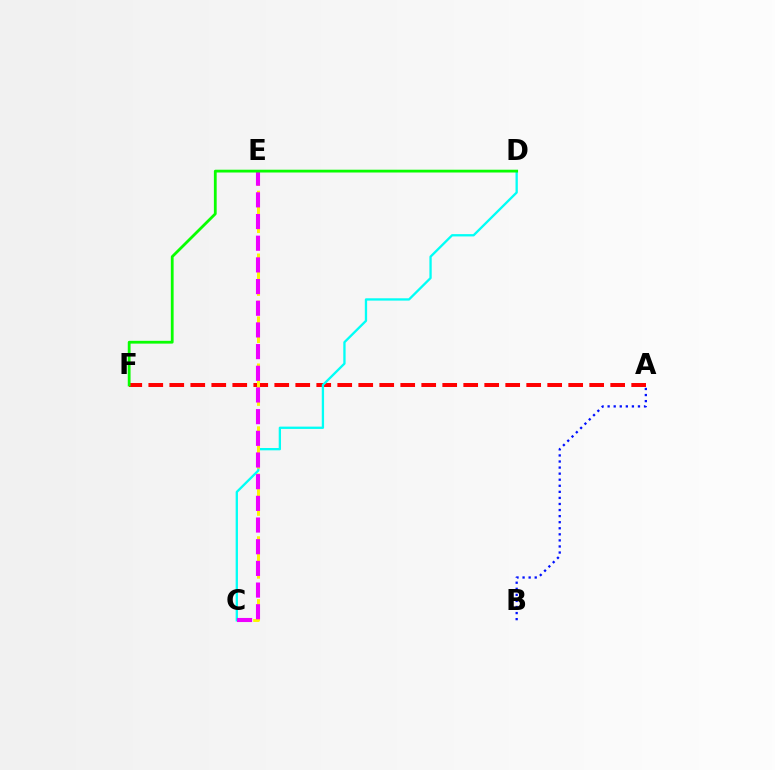{('A', 'B'): [{'color': '#0010ff', 'line_style': 'dotted', 'thickness': 1.65}], ('A', 'F'): [{'color': '#ff0000', 'line_style': 'dashed', 'thickness': 2.85}], ('C', 'D'): [{'color': '#00fff6', 'line_style': 'solid', 'thickness': 1.66}], ('C', 'E'): [{'color': '#fcf500', 'line_style': 'dashed', 'thickness': 2.13}, {'color': '#ee00ff', 'line_style': 'dashed', 'thickness': 2.95}], ('D', 'F'): [{'color': '#08ff00', 'line_style': 'solid', 'thickness': 2.01}]}